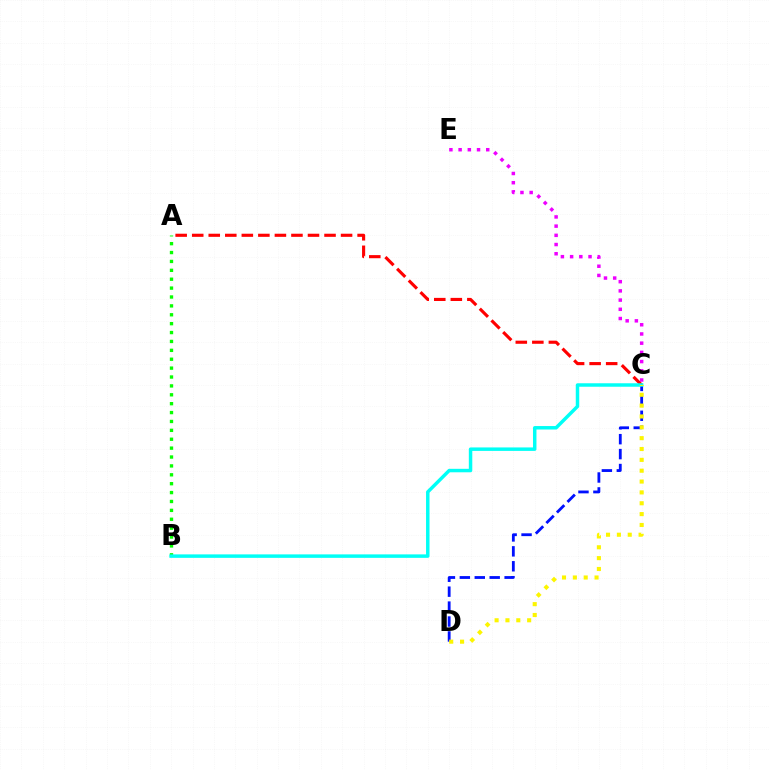{('C', 'E'): [{'color': '#ee00ff', 'line_style': 'dotted', 'thickness': 2.5}], ('A', 'C'): [{'color': '#ff0000', 'line_style': 'dashed', 'thickness': 2.25}], ('A', 'B'): [{'color': '#08ff00', 'line_style': 'dotted', 'thickness': 2.42}], ('C', 'D'): [{'color': '#0010ff', 'line_style': 'dashed', 'thickness': 2.03}, {'color': '#fcf500', 'line_style': 'dotted', 'thickness': 2.95}], ('B', 'C'): [{'color': '#00fff6', 'line_style': 'solid', 'thickness': 2.5}]}